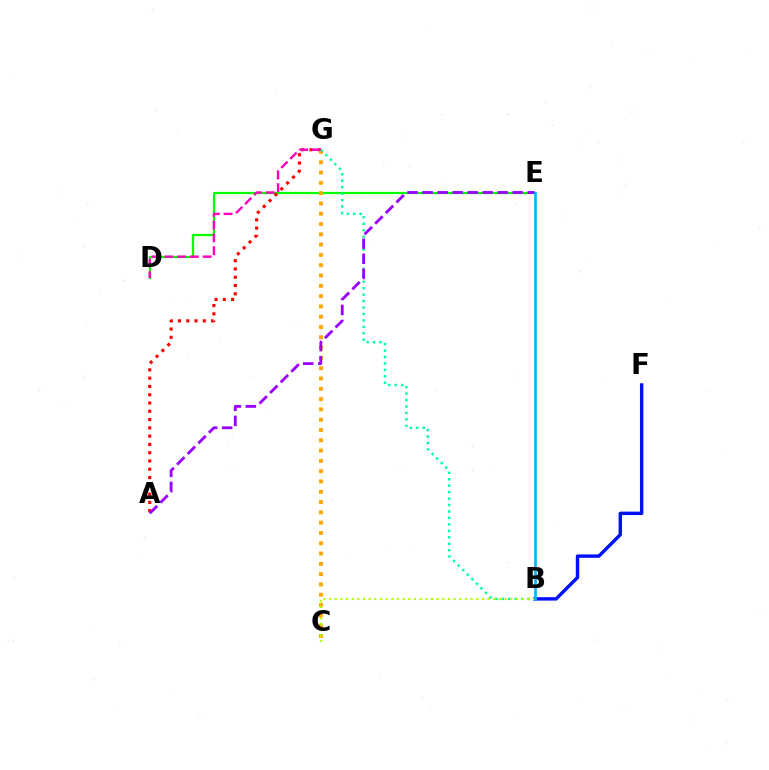{('B', 'F'): [{'color': '#0010ff', 'line_style': 'solid', 'thickness': 2.46}], ('D', 'E'): [{'color': '#08ff00', 'line_style': 'solid', 'thickness': 1.61}], ('C', 'G'): [{'color': '#ffa500', 'line_style': 'dotted', 'thickness': 2.8}], ('A', 'G'): [{'color': '#ff0000', 'line_style': 'dotted', 'thickness': 2.25}], ('D', 'G'): [{'color': '#ff00bd', 'line_style': 'dashed', 'thickness': 1.73}], ('B', 'G'): [{'color': '#00ff9d', 'line_style': 'dotted', 'thickness': 1.75}], ('A', 'E'): [{'color': '#9b00ff', 'line_style': 'dashed', 'thickness': 2.04}], ('B', 'C'): [{'color': '#b3ff00', 'line_style': 'dotted', 'thickness': 1.54}], ('B', 'E'): [{'color': '#00b5ff', 'line_style': 'solid', 'thickness': 1.91}]}